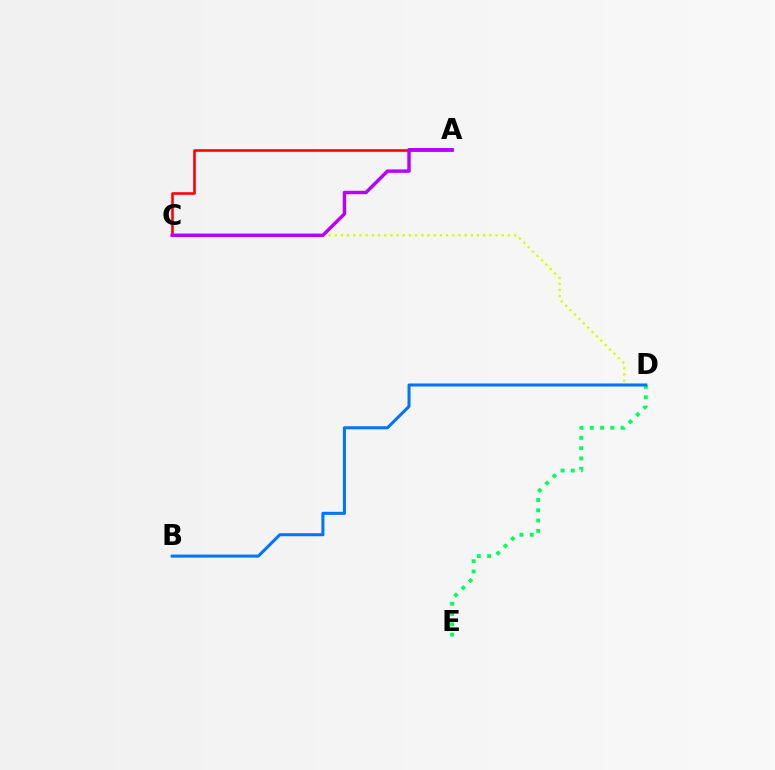{('A', 'C'): [{'color': '#ff0000', 'line_style': 'solid', 'thickness': 1.87}, {'color': '#b900ff', 'line_style': 'solid', 'thickness': 2.48}], ('C', 'D'): [{'color': '#d1ff00', 'line_style': 'dotted', 'thickness': 1.68}], ('D', 'E'): [{'color': '#00ff5c', 'line_style': 'dotted', 'thickness': 2.8}], ('B', 'D'): [{'color': '#0074ff', 'line_style': 'solid', 'thickness': 2.19}]}